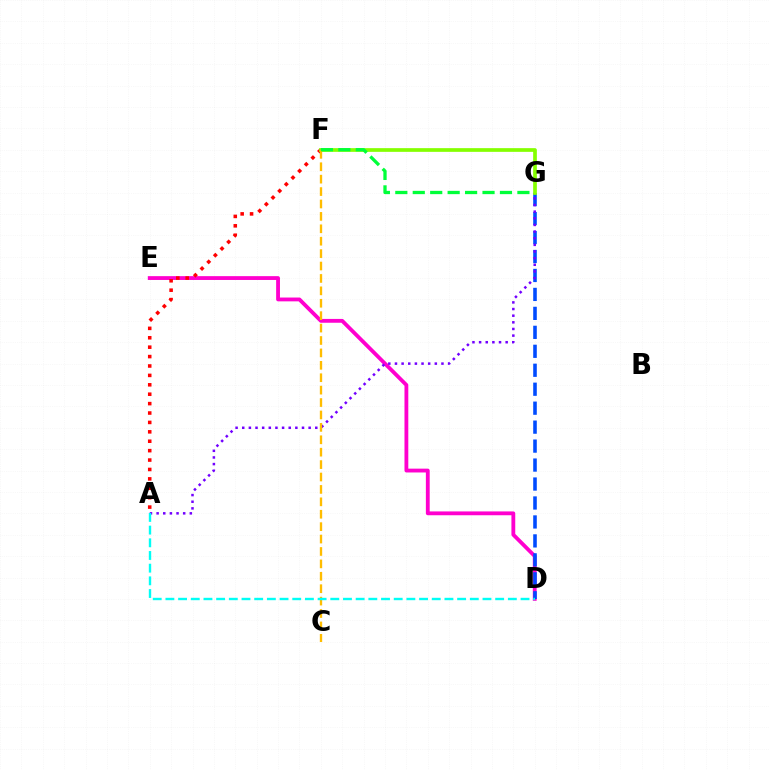{('D', 'E'): [{'color': '#ff00cf', 'line_style': 'solid', 'thickness': 2.75}], ('D', 'G'): [{'color': '#004bff', 'line_style': 'dashed', 'thickness': 2.58}], ('A', 'F'): [{'color': '#ff0000', 'line_style': 'dotted', 'thickness': 2.56}], ('A', 'G'): [{'color': '#7200ff', 'line_style': 'dotted', 'thickness': 1.8}], ('F', 'G'): [{'color': '#84ff00', 'line_style': 'solid', 'thickness': 2.67}, {'color': '#00ff39', 'line_style': 'dashed', 'thickness': 2.37}], ('C', 'F'): [{'color': '#ffbd00', 'line_style': 'dashed', 'thickness': 1.69}], ('A', 'D'): [{'color': '#00fff6', 'line_style': 'dashed', 'thickness': 1.72}]}